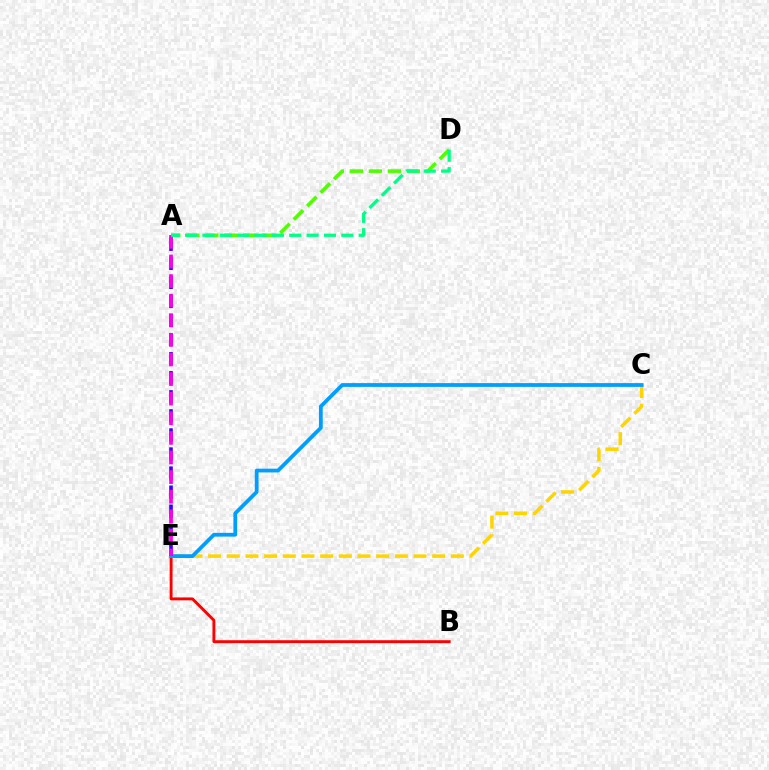{('B', 'E'): [{'color': '#ff0000', 'line_style': 'solid', 'thickness': 2.08}], ('A', 'D'): [{'color': '#4fff00', 'line_style': 'dashed', 'thickness': 2.58}, {'color': '#00ff86', 'line_style': 'dashed', 'thickness': 2.36}], ('C', 'E'): [{'color': '#ffd500', 'line_style': 'dashed', 'thickness': 2.54}, {'color': '#009eff', 'line_style': 'solid', 'thickness': 2.71}], ('A', 'E'): [{'color': '#3700ff', 'line_style': 'dashed', 'thickness': 2.59}, {'color': '#ff00ed', 'line_style': 'dashed', 'thickness': 2.66}]}